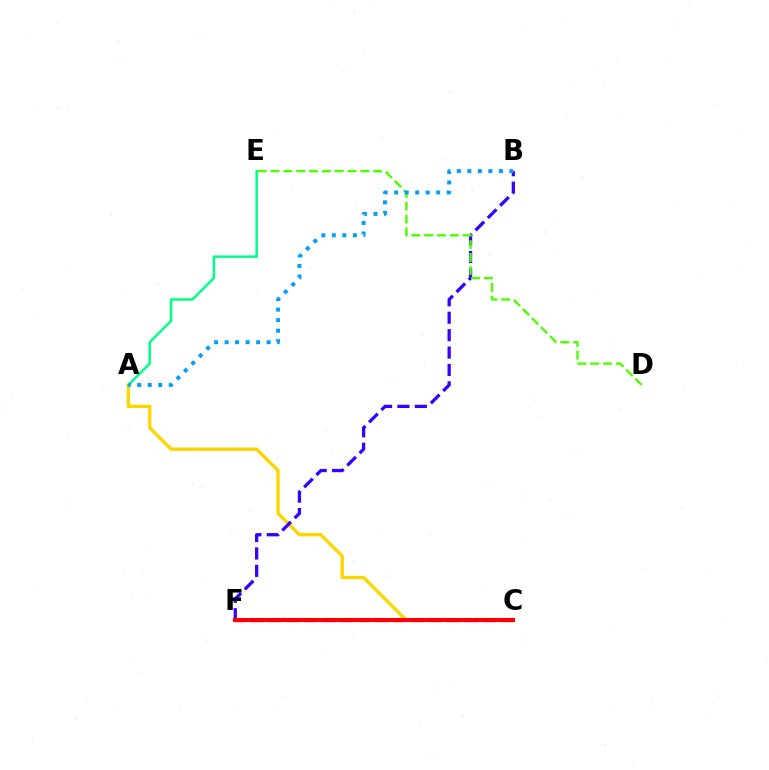{('A', 'C'): [{'color': '#ffd500', 'line_style': 'solid', 'thickness': 2.41}], ('C', 'F'): [{'color': '#ff00ed', 'line_style': 'dashed', 'thickness': 2.43}, {'color': '#ff0000', 'line_style': 'solid', 'thickness': 2.94}], ('B', 'F'): [{'color': '#3700ff', 'line_style': 'dashed', 'thickness': 2.36}], ('D', 'E'): [{'color': '#4fff00', 'line_style': 'dashed', 'thickness': 1.74}], ('A', 'E'): [{'color': '#00ff86', 'line_style': 'solid', 'thickness': 1.79}], ('A', 'B'): [{'color': '#009eff', 'line_style': 'dotted', 'thickness': 2.85}]}